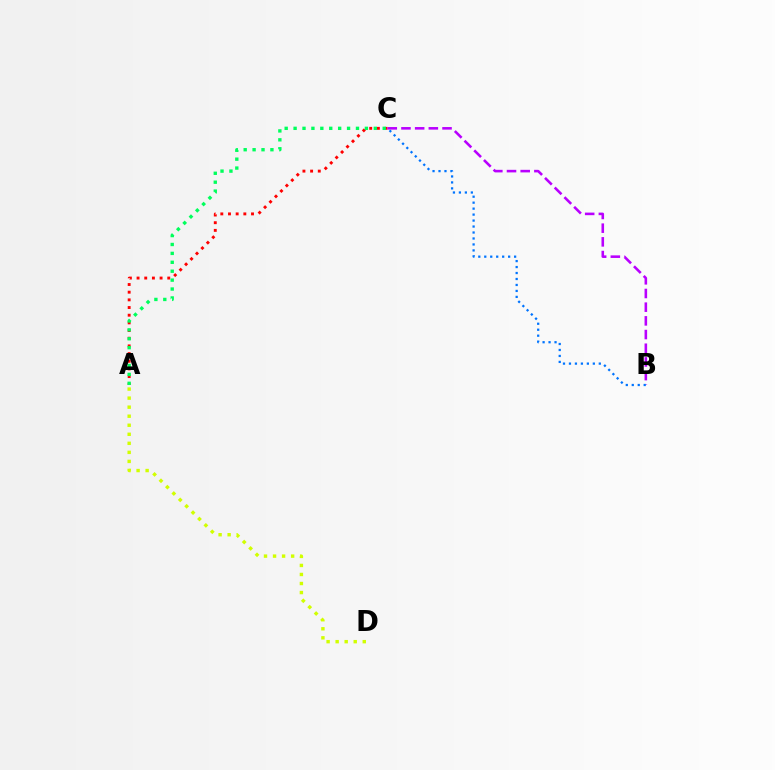{('A', 'D'): [{'color': '#d1ff00', 'line_style': 'dotted', 'thickness': 2.46}], ('A', 'C'): [{'color': '#ff0000', 'line_style': 'dotted', 'thickness': 2.08}, {'color': '#00ff5c', 'line_style': 'dotted', 'thickness': 2.42}], ('B', 'C'): [{'color': '#b900ff', 'line_style': 'dashed', 'thickness': 1.86}, {'color': '#0074ff', 'line_style': 'dotted', 'thickness': 1.62}]}